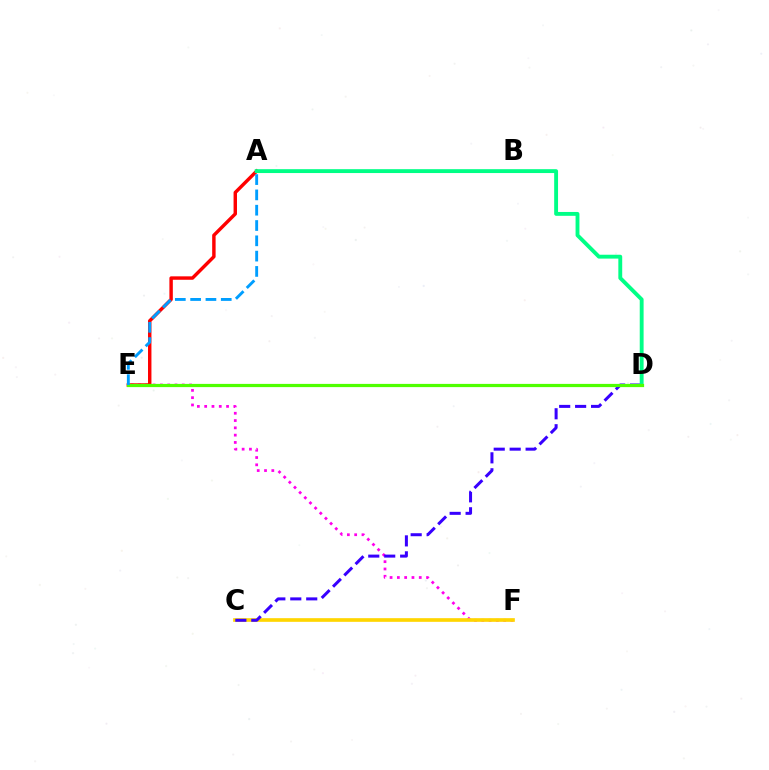{('E', 'F'): [{'color': '#ff00ed', 'line_style': 'dotted', 'thickness': 1.98}], ('A', 'E'): [{'color': '#ff0000', 'line_style': 'solid', 'thickness': 2.47}, {'color': '#009eff', 'line_style': 'dashed', 'thickness': 2.08}], ('C', 'F'): [{'color': '#ffd500', 'line_style': 'solid', 'thickness': 2.64}], ('C', 'D'): [{'color': '#3700ff', 'line_style': 'dashed', 'thickness': 2.17}], ('A', 'D'): [{'color': '#00ff86', 'line_style': 'solid', 'thickness': 2.78}], ('D', 'E'): [{'color': '#4fff00', 'line_style': 'solid', 'thickness': 2.32}]}